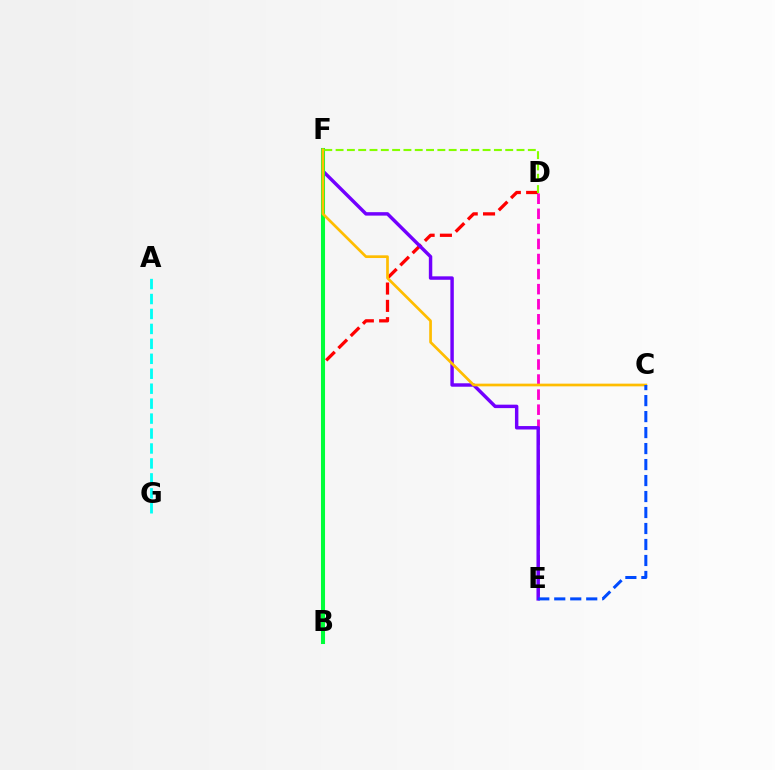{('B', 'D'): [{'color': '#ff0000', 'line_style': 'dashed', 'thickness': 2.35}], ('D', 'E'): [{'color': '#ff00cf', 'line_style': 'dashed', 'thickness': 2.05}], ('E', 'F'): [{'color': '#7200ff', 'line_style': 'solid', 'thickness': 2.48}], ('B', 'F'): [{'color': '#00ff39', 'line_style': 'solid', 'thickness': 2.92}], ('C', 'F'): [{'color': '#ffbd00', 'line_style': 'solid', 'thickness': 1.95}], ('C', 'E'): [{'color': '#004bff', 'line_style': 'dashed', 'thickness': 2.17}], ('A', 'G'): [{'color': '#00fff6', 'line_style': 'dashed', 'thickness': 2.03}], ('D', 'F'): [{'color': '#84ff00', 'line_style': 'dashed', 'thickness': 1.54}]}